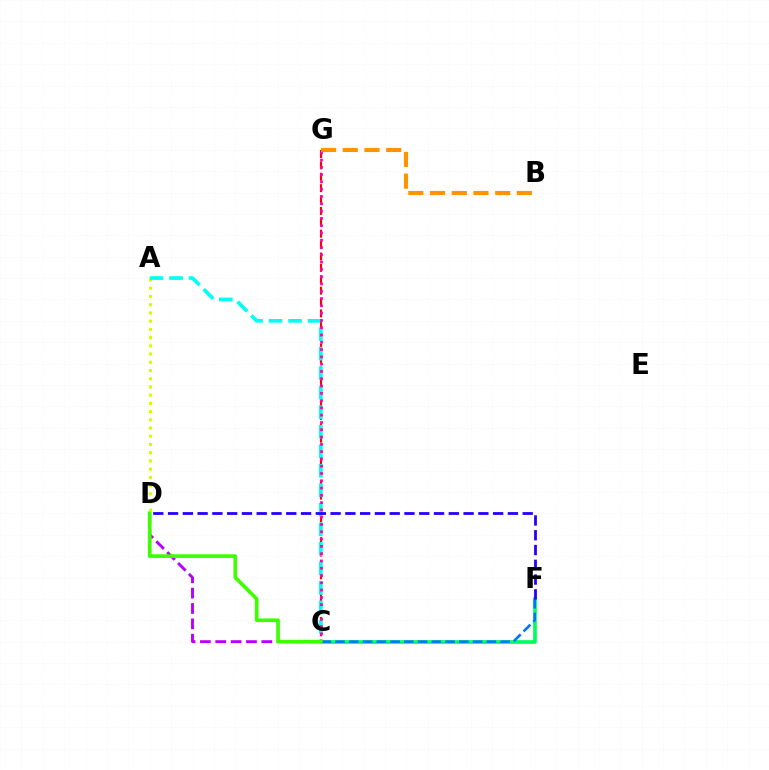{('A', 'D'): [{'color': '#d1ff00', 'line_style': 'dotted', 'thickness': 2.23}], ('C', 'F'): [{'color': '#00ff5c', 'line_style': 'solid', 'thickness': 2.67}, {'color': '#0074ff', 'line_style': 'dashed', 'thickness': 1.87}], ('C', 'G'): [{'color': '#ff0000', 'line_style': 'dashed', 'thickness': 1.55}, {'color': '#ff00ac', 'line_style': 'dotted', 'thickness': 1.98}], ('A', 'C'): [{'color': '#00fff6', 'line_style': 'dashed', 'thickness': 2.65}], ('C', 'D'): [{'color': '#b900ff', 'line_style': 'dashed', 'thickness': 2.09}, {'color': '#3dff00', 'line_style': 'solid', 'thickness': 2.63}], ('D', 'F'): [{'color': '#2500ff', 'line_style': 'dashed', 'thickness': 2.01}], ('B', 'G'): [{'color': '#ff9400', 'line_style': 'dashed', 'thickness': 2.95}]}